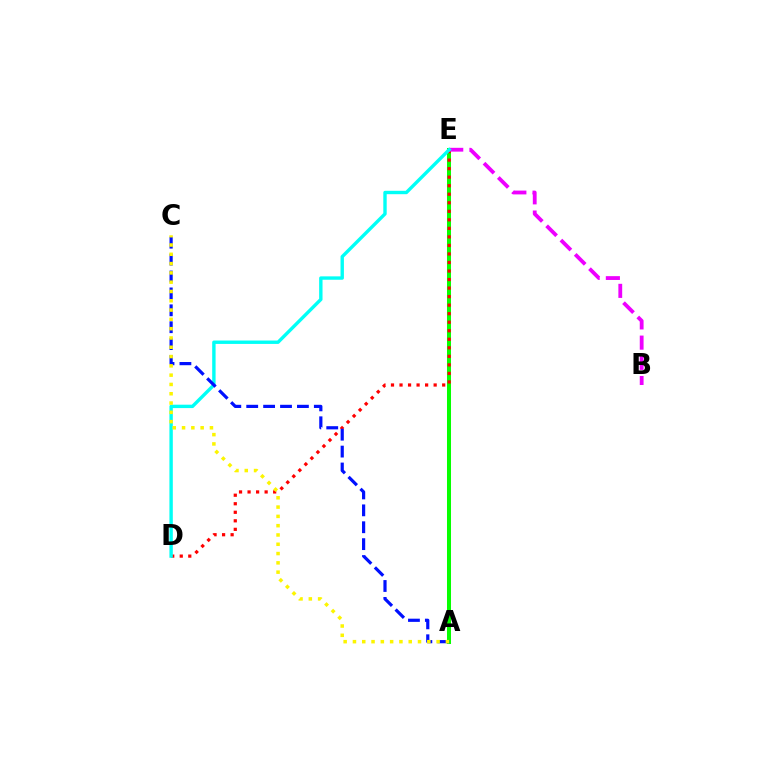{('A', 'E'): [{'color': '#08ff00', 'line_style': 'solid', 'thickness': 2.89}], ('D', 'E'): [{'color': '#ff0000', 'line_style': 'dotted', 'thickness': 2.32}, {'color': '#00fff6', 'line_style': 'solid', 'thickness': 2.44}], ('B', 'E'): [{'color': '#ee00ff', 'line_style': 'dashed', 'thickness': 2.75}], ('A', 'C'): [{'color': '#0010ff', 'line_style': 'dashed', 'thickness': 2.3}, {'color': '#fcf500', 'line_style': 'dotted', 'thickness': 2.53}]}